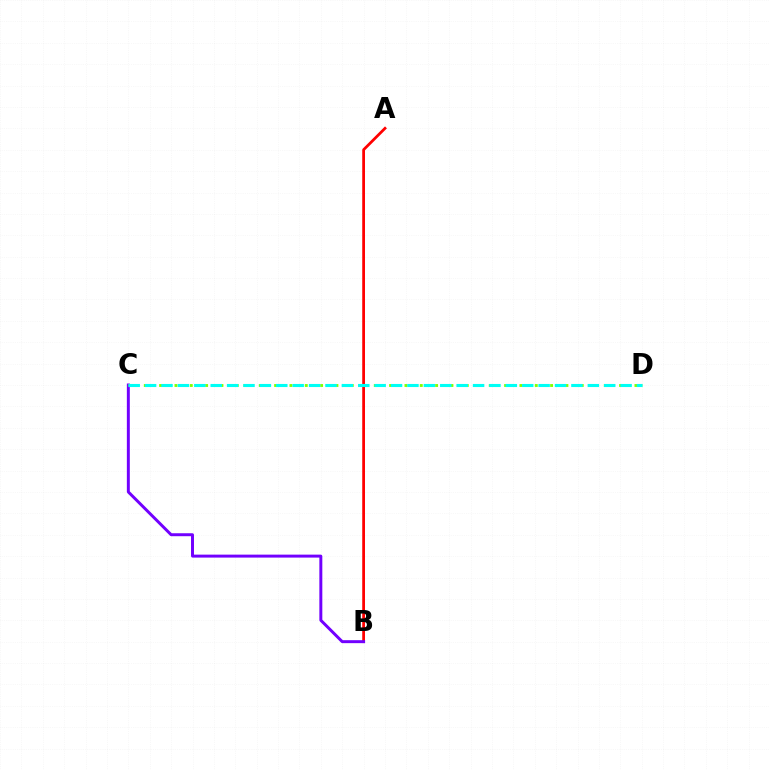{('A', 'B'): [{'color': '#ff0000', 'line_style': 'solid', 'thickness': 1.99}], ('B', 'C'): [{'color': '#7200ff', 'line_style': 'solid', 'thickness': 2.14}], ('C', 'D'): [{'color': '#84ff00', 'line_style': 'dotted', 'thickness': 2.08}, {'color': '#00fff6', 'line_style': 'dashed', 'thickness': 2.23}]}